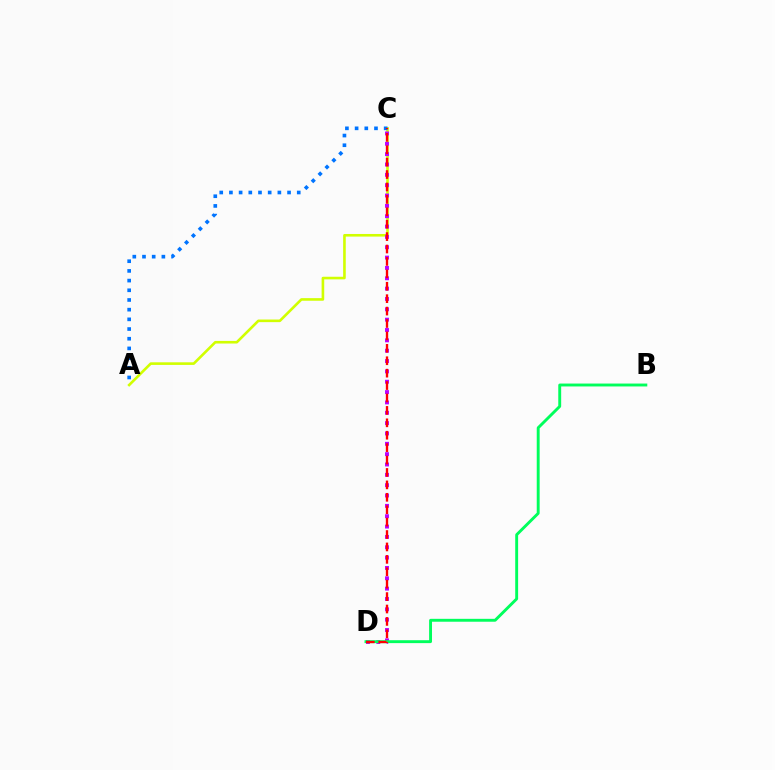{('A', 'C'): [{'color': '#d1ff00', 'line_style': 'solid', 'thickness': 1.88}, {'color': '#0074ff', 'line_style': 'dotted', 'thickness': 2.63}], ('C', 'D'): [{'color': '#b900ff', 'line_style': 'dotted', 'thickness': 2.81}, {'color': '#ff0000', 'line_style': 'dashed', 'thickness': 1.69}], ('B', 'D'): [{'color': '#00ff5c', 'line_style': 'solid', 'thickness': 2.09}]}